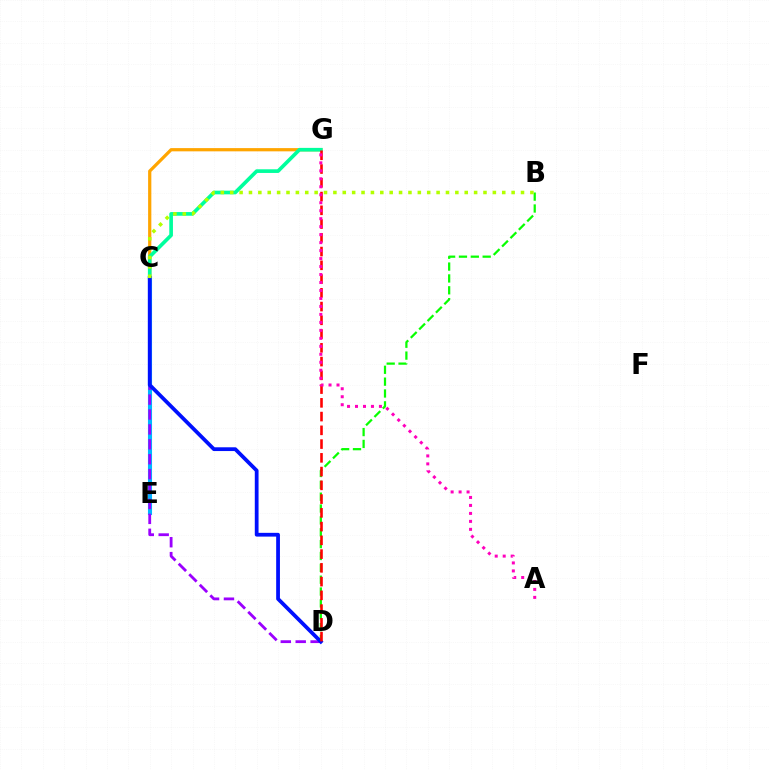{('C', 'E'): [{'color': '#00b5ff', 'line_style': 'solid', 'thickness': 2.94}], ('B', 'D'): [{'color': '#08ff00', 'line_style': 'dashed', 'thickness': 1.61}], ('C', 'D'): [{'color': '#9b00ff', 'line_style': 'dashed', 'thickness': 2.03}, {'color': '#0010ff', 'line_style': 'solid', 'thickness': 2.71}], ('C', 'G'): [{'color': '#ffa500', 'line_style': 'solid', 'thickness': 2.32}, {'color': '#00ff9d', 'line_style': 'solid', 'thickness': 2.64}], ('B', 'C'): [{'color': '#b3ff00', 'line_style': 'dotted', 'thickness': 2.55}], ('D', 'G'): [{'color': '#ff0000', 'line_style': 'dashed', 'thickness': 1.87}], ('A', 'G'): [{'color': '#ff00bd', 'line_style': 'dotted', 'thickness': 2.17}]}